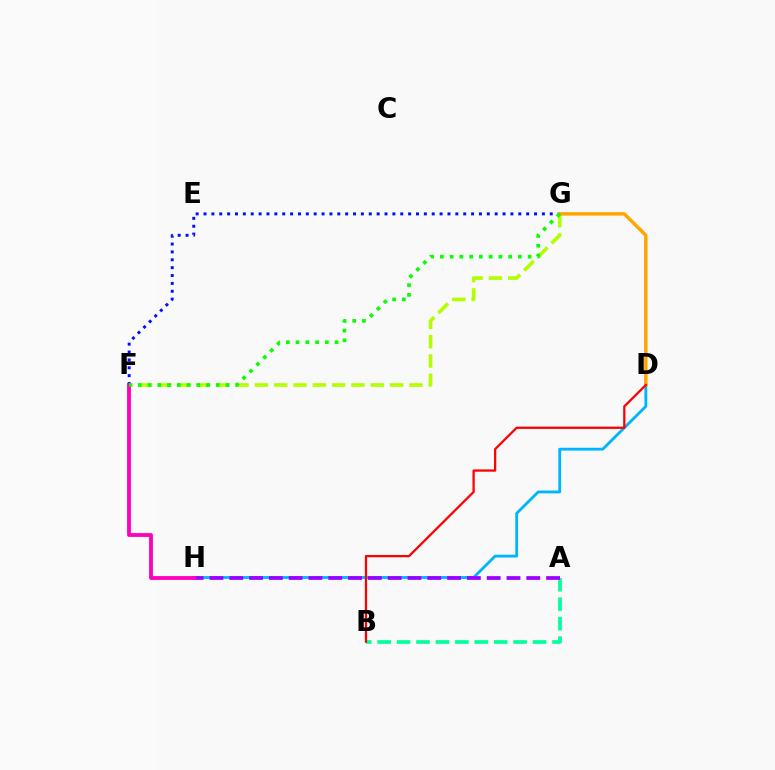{('F', 'G'): [{'color': '#0010ff', 'line_style': 'dotted', 'thickness': 2.14}, {'color': '#b3ff00', 'line_style': 'dashed', 'thickness': 2.62}, {'color': '#08ff00', 'line_style': 'dotted', 'thickness': 2.65}], ('D', 'H'): [{'color': '#00b5ff', 'line_style': 'solid', 'thickness': 2.04}], ('A', 'B'): [{'color': '#00ff9d', 'line_style': 'dashed', 'thickness': 2.64}], ('A', 'H'): [{'color': '#9b00ff', 'line_style': 'dashed', 'thickness': 2.69}], ('F', 'H'): [{'color': '#ff00bd', 'line_style': 'solid', 'thickness': 2.76}], ('D', 'G'): [{'color': '#ffa500', 'line_style': 'solid', 'thickness': 2.49}], ('B', 'D'): [{'color': '#ff0000', 'line_style': 'solid', 'thickness': 1.63}]}